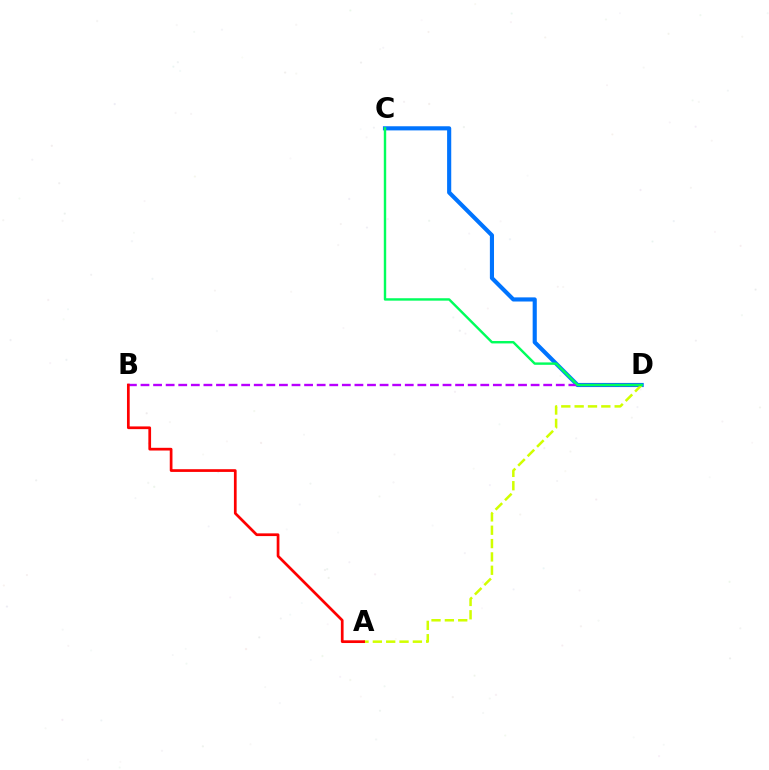{('C', 'D'): [{'color': '#0074ff', 'line_style': 'solid', 'thickness': 2.98}, {'color': '#00ff5c', 'line_style': 'solid', 'thickness': 1.74}], ('A', 'D'): [{'color': '#d1ff00', 'line_style': 'dashed', 'thickness': 1.81}], ('B', 'D'): [{'color': '#b900ff', 'line_style': 'dashed', 'thickness': 1.71}], ('A', 'B'): [{'color': '#ff0000', 'line_style': 'solid', 'thickness': 1.96}]}